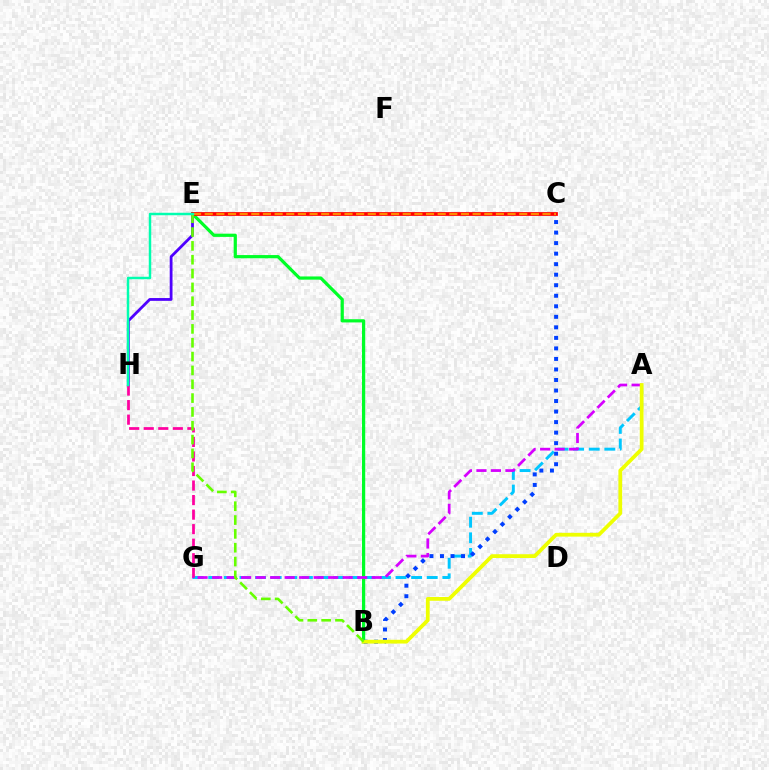{('E', 'H'): [{'color': '#4f00ff', 'line_style': 'solid', 'thickness': 2.01}, {'color': '#00ffaf', 'line_style': 'solid', 'thickness': 1.78}], ('B', 'E'): [{'color': '#00ff27', 'line_style': 'solid', 'thickness': 2.31}, {'color': '#66ff00', 'line_style': 'dashed', 'thickness': 1.88}], ('A', 'G'): [{'color': '#00c7ff', 'line_style': 'dashed', 'thickness': 2.12}, {'color': '#d600ff', 'line_style': 'dashed', 'thickness': 1.97}], ('B', 'C'): [{'color': '#003fff', 'line_style': 'dotted', 'thickness': 2.86}], ('G', 'H'): [{'color': '#ff00a0', 'line_style': 'dashed', 'thickness': 1.98}], ('A', 'B'): [{'color': '#eeff00', 'line_style': 'solid', 'thickness': 2.71}], ('C', 'E'): [{'color': '#ff0000', 'line_style': 'solid', 'thickness': 2.71}, {'color': '#ff8800', 'line_style': 'dashed', 'thickness': 1.58}]}